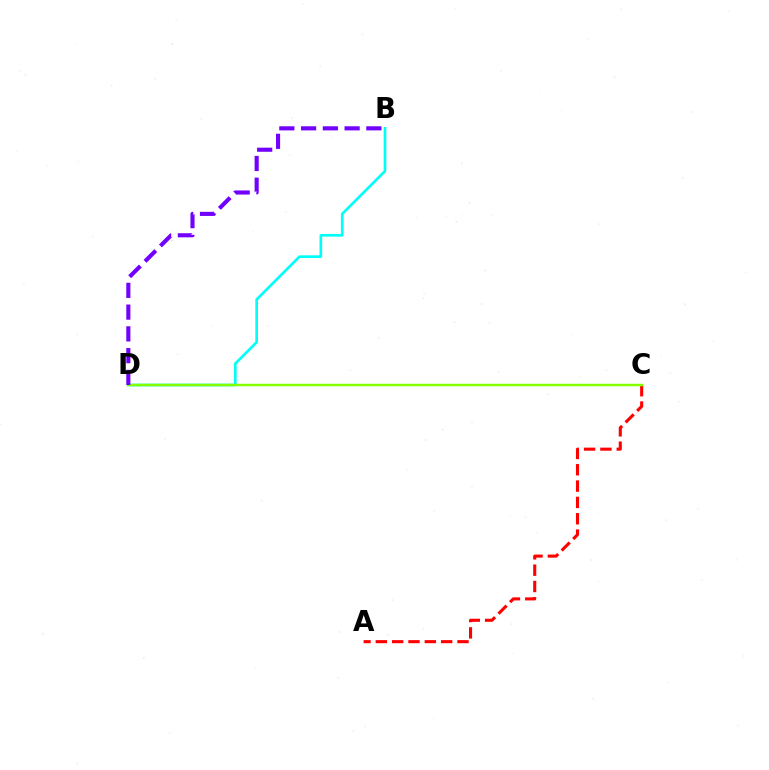{('B', 'D'): [{'color': '#00fff6', 'line_style': 'solid', 'thickness': 1.92}, {'color': '#7200ff', 'line_style': 'dashed', 'thickness': 2.96}], ('A', 'C'): [{'color': '#ff0000', 'line_style': 'dashed', 'thickness': 2.22}], ('C', 'D'): [{'color': '#84ff00', 'line_style': 'solid', 'thickness': 1.79}]}